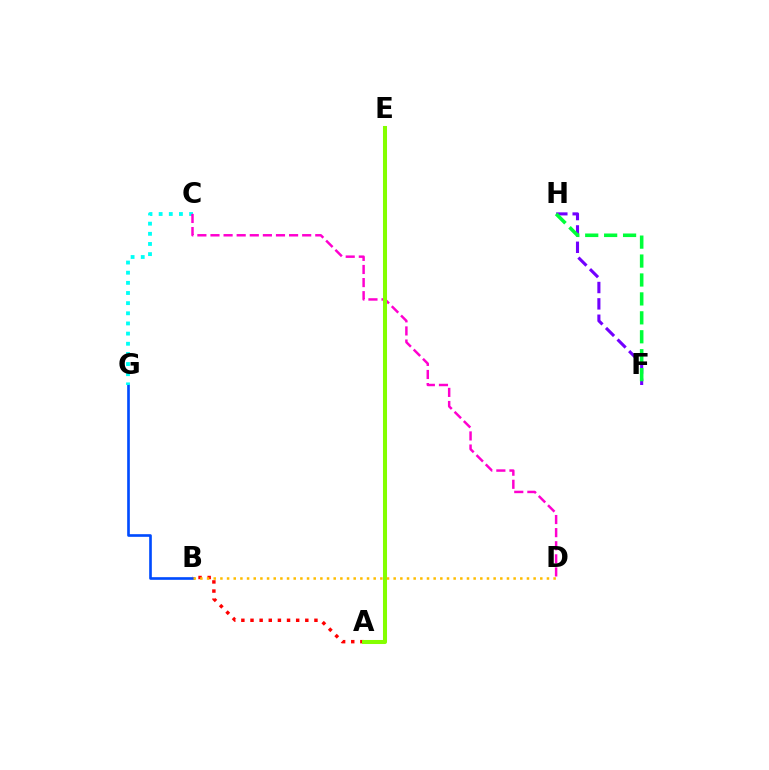{('F', 'H'): [{'color': '#7200ff', 'line_style': 'dashed', 'thickness': 2.22}, {'color': '#00ff39', 'line_style': 'dashed', 'thickness': 2.57}], ('B', 'G'): [{'color': '#004bff', 'line_style': 'solid', 'thickness': 1.9}], ('A', 'B'): [{'color': '#ff0000', 'line_style': 'dotted', 'thickness': 2.48}], ('C', 'G'): [{'color': '#00fff6', 'line_style': 'dotted', 'thickness': 2.76}], ('C', 'D'): [{'color': '#ff00cf', 'line_style': 'dashed', 'thickness': 1.78}], ('A', 'E'): [{'color': '#84ff00', 'line_style': 'solid', 'thickness': 2.92}], ('B', 'D'): [{'color': '#ffbd00', 'line_style': 'dotted', 'thickness': 1.81}]}